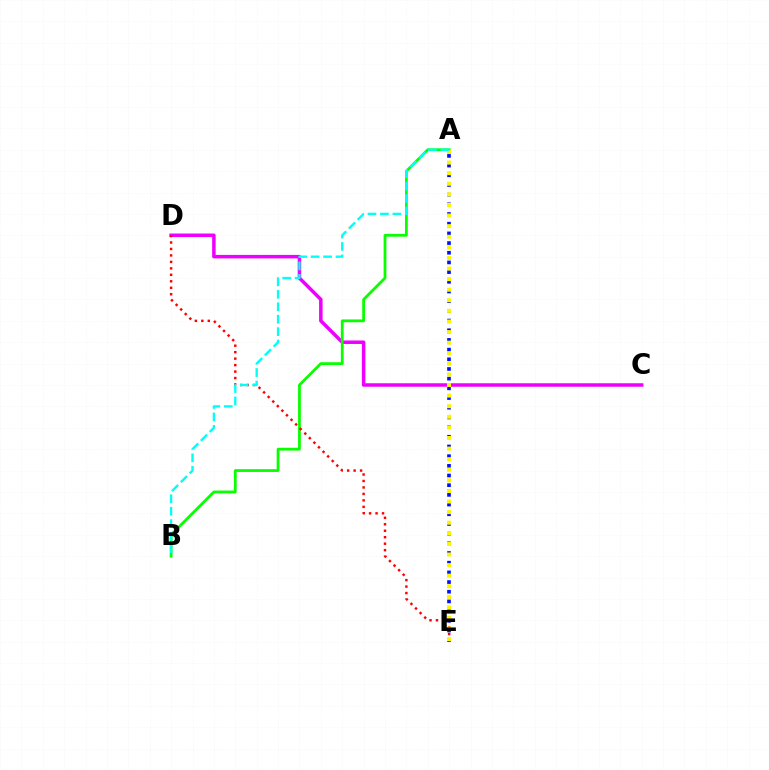{('C', 'D'): [{'color': '#ee00ff', 'line_style': 'solid', 'thickness': 2.52}], ('A', 'B'): [{'color': '#08ff00', 'line_style': 'solid', 'thickness': 2.01}, {'color': '#00fff6', 'line_style': 'dashed', 'thickness': 1.69}], ('D', 'E'): [{'color': '#ff0000', 'line_style': 'dotted', 'thickness': 1.76}], ('A', 'E'): [{'color': '#0010ff', 'line_style': 'dotted', 'thickness': 2.63}, {'color': '#fcf500', 'line_style': 'dotted', 'thickness': 2.88}]}